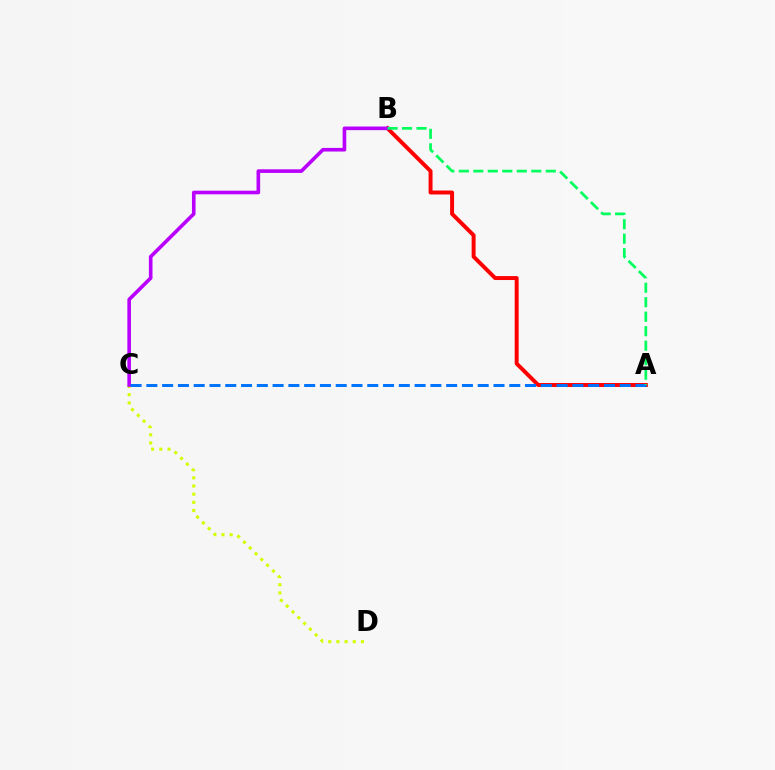{('A', 'B'): [{'color': '#ff0000', 'line_style': 'solid', 'thickness': 2.84}, {'color': '#00ff5c', 'line_style': 'dashed', 'thickness': 1.97}], ('C', 'D'): [{'color': '#d1ff00', 'line_style': 'dotted', 'thickness': 2.22}], ('B', 'C'): [{'color': '#b900ff', 'line_style': 'solid', 'thickness': 2.61}], ('A', 'C'): [{'color': '#0074ff', 'line_style': 'dashed', 'thickness': 2.14}]}